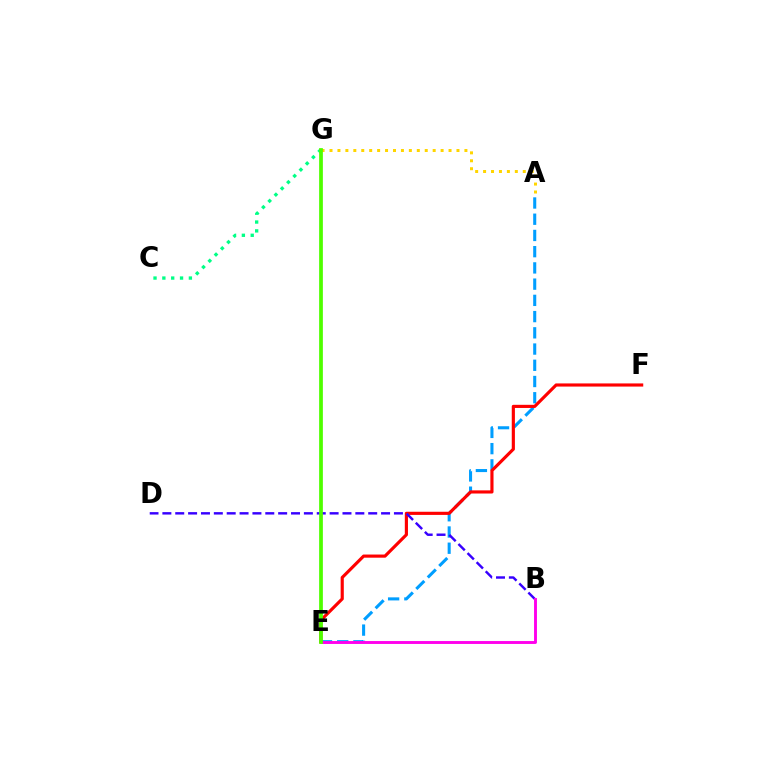{('A', 'G'): [{'color': '#ffd500', 'line_style': 'dotted', 'thickness': 2.16}], ('C', 'G'): [{'color': '#00ff86', 'line_style': 'dotted', 'thickness': 2.4}], ('A', 'E'): [{'color': '#009eff', 'line_style': 'dashed', 'thickness': 2.2}], ('E', 'F'): [{'color': '#ff0000', 'line_style': 'solid', 'thickness': 2.27}], ('B', 'D'): [{'color': '#3700ff', 'line_style': 'dashed', 'thickness': 1.75}], ('B', 'E'): [{'color': '#ff00ed', 'line_style': 'solid', 'thickness': 2.09}], ('E', 'G'): [{'color': '#4fff00', 'line_style': 'solid', 'thickness': 2.7}]}